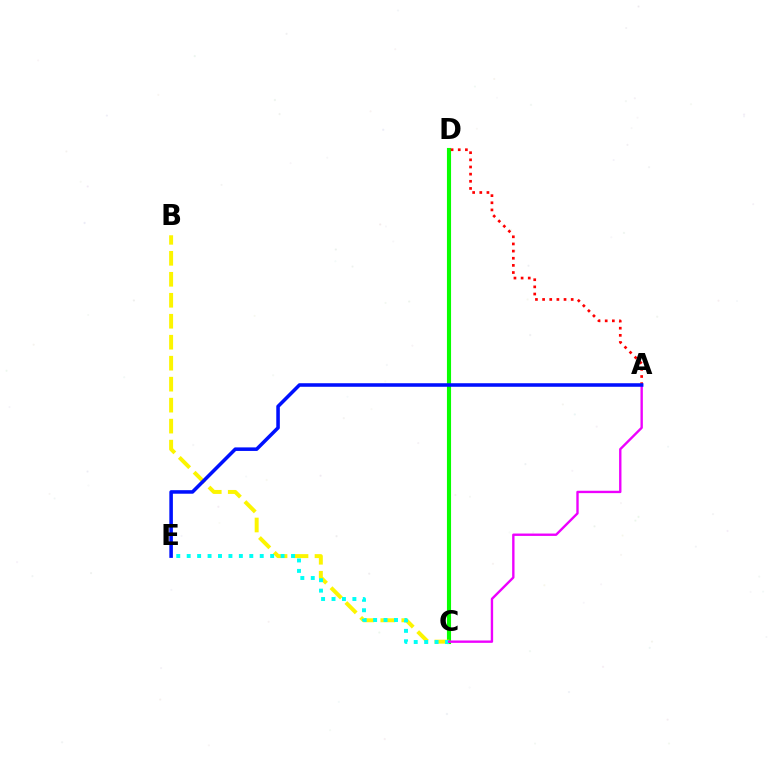{('C', 'D'): [{'color': '#08ff00', 'line_style': 'solid', 'thickness': 2.96}], ('B', 'C'): [{'color': '#fcf500', 'line_style': 'dashed', 'thickness': 2.85}], ('C', 'E'): [{'color': '#00fff6', 'line_style': 'dotted', 'thickness': 2.84}], ('A', 'C'): [{'color': '#ee00ff', 'line_style': 'solid', 'thickness': 1.71}], ('A', 'D'): [{'color': '#ff0000', 'line_style': 'dotted', 'thickness': 1.94}], ('A', 'E'): [{'color': '#0010ff', 'line_style': 'solid', 'thickness': 2.55}]}